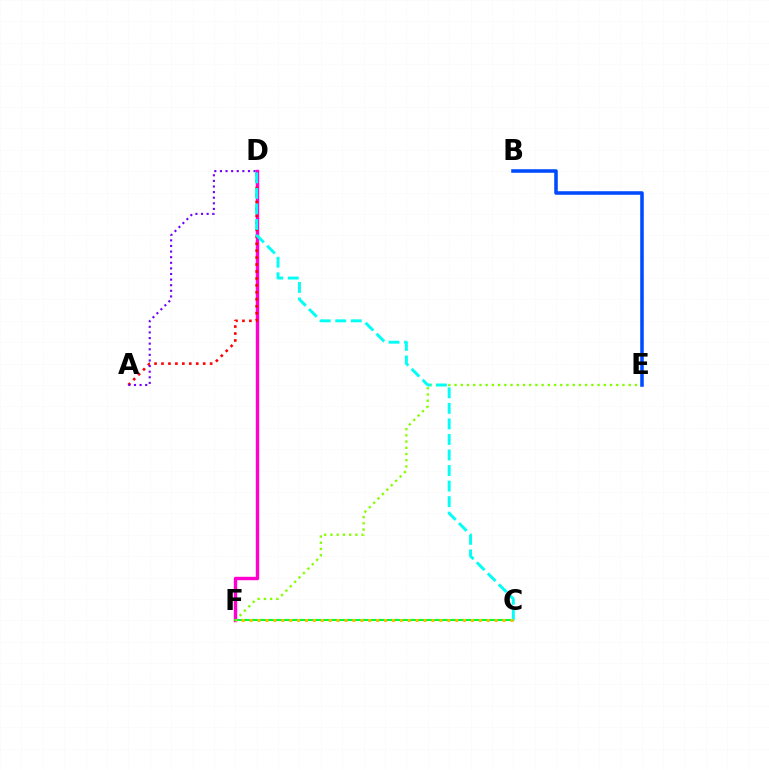{('E', 'F'): [{'color': '#84ff00', 'line_style': 'dotted', 'thickness': 1.69}], ('D', 'F'): [{'color': '#ff00cf', 'line_style': 'solid', 'thickness': 2.46}], ('B', 'E'): [{'color': '#004bff', 'line_style': 'solid', 'thickness': 2.56}], ('A', 'D'): [{'color': '#ff0000', 'line_style': 'dotted', 'thickness': 1.89}, {'color': '#7200ff', 'line_style': 'dotted', 'thickness': 1.52}], ('C', 'F'): [{'color': '#00ff39', 'line_style': 'solid', 'thickness': 1.52}, {'color': '#ffbd00', 'line_style': 'dotted', 'thickness': 2.15}], ('C', 'D'): [{'color': '#00fff6', 'line_style': 'dashed', 'thickness': 2.11}]}